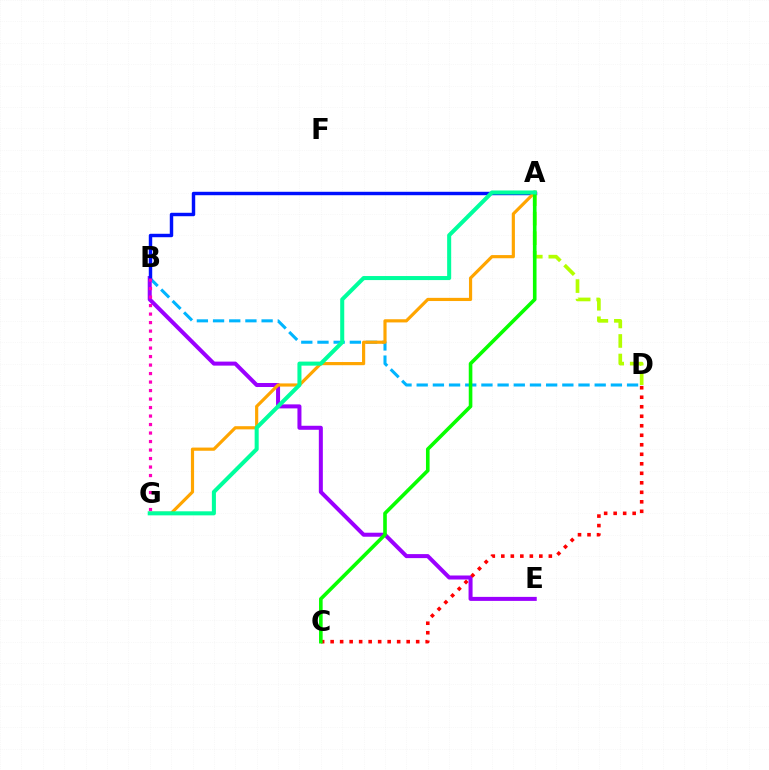{('B', 'D'): [{'color': '#00b5ff', 'line_style': 'dashed', 'thickness': 2.2}], ('B', 'E'): [{'color': '#9b00ff', 'line_style': 'solid', 'thickness': 2.89}], ('A', 'B'): [{'color': '#0010ff', 'line_style': 'solid', 'thickness': 2.48}], ('C', 'D'): [{'color': '#ff0000', 'line_style': 'dotted', 'thickness': 2.58}], ('A', 'G'): [{'color': '#ffa500', 'line_style': 'solid', 'thickness': 2.29}, {'color': '#00ff9d', 'line_style': 'solid', 'thickness': 2.91}], ('A', 'D'): [{'color': '#b3ff00', 'line_style': 'dashed', 'thickness': 2.65}], ('B', 'G'): [{'color': '#ff00bd', 'line_style': 'dotted', 'thickness': 2.31}], ('A', 'C'): [{'color': '#08ff00', 'line_style': 'solid', 'thickness': 2.6}]}